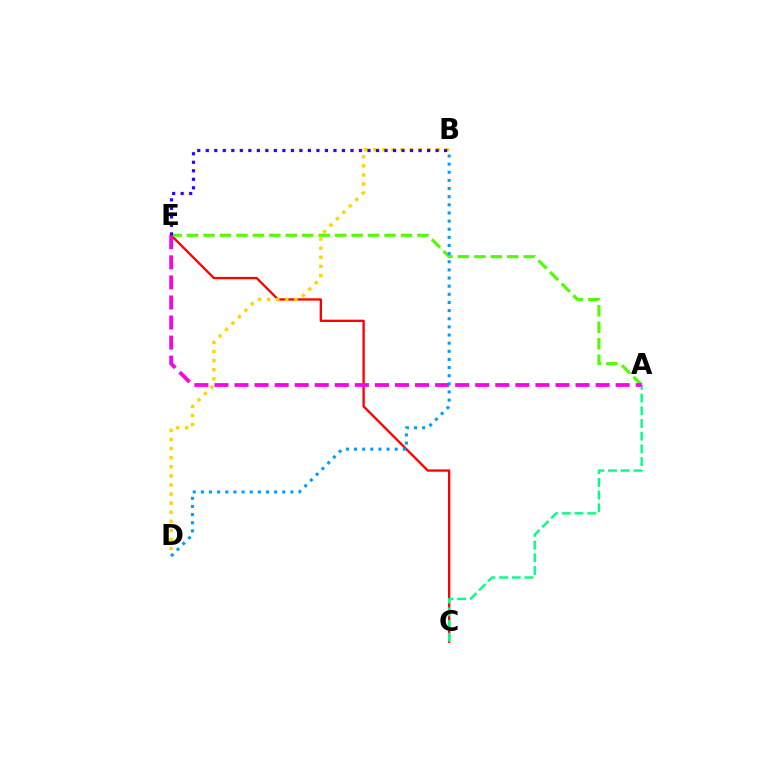{('C', 'E'): [{'color': '#ff0000', 'line_style': 'solid', 'thickness': 1.67}], ('A', 'C'): [{'color': '#00ff86', 'line_style': 'dashed', 'thickness': 1.73}], ('B', 'D'): [{'color': '#ffd500', 'line_style': 'dotted', 'thickness': 2.47}, {'color': '#009eff', 'line_style': 'dotted', 'thickness': 2.21}], ('A', 'E'): [{'color': '#4fff00', 'line_style': 'dashed', 'thickness': 2.23}, {'color': '#ff00ed', 'line_style': 'dashed', 'thickness': 2.73}], ('B', 'E'): [{'color': '#3700ff', 'line_style': 'dotted', 'thickness': 2.31}]}